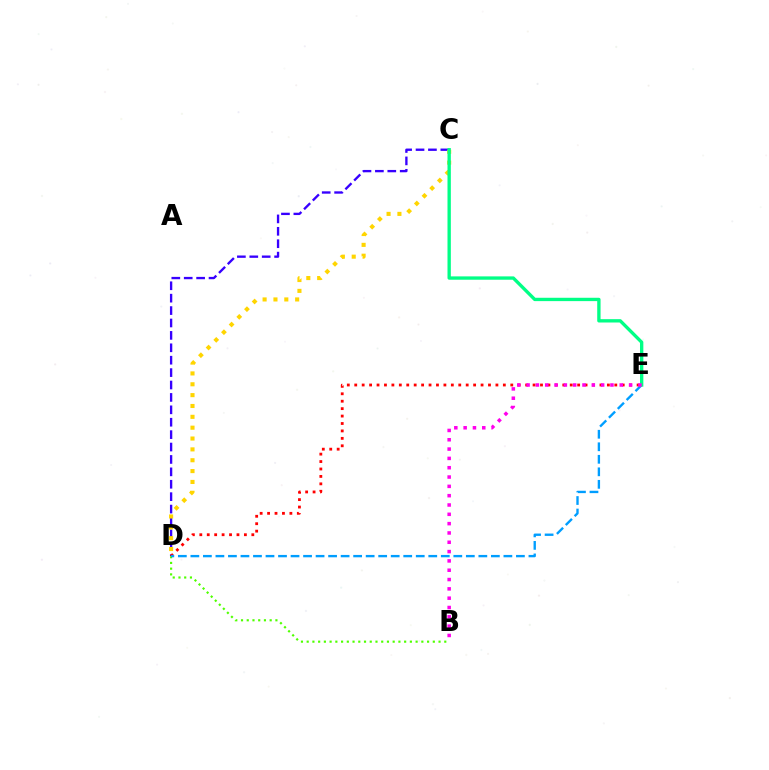{('C', 'D'): [{'color': '#3700ff', 'line_style': 'dashed', 'thickness': 1.69}, {'color': '#ffd500', 'line_style': 'dotted', 'thickness': 2.95}], ('D', 'E'): [{'color': '#ff0000', 'line_style': 'dotted', 'thickness': 2.02}, {'color': '#009eff', 'line_style': 'dashed', 'thickness': 1.7}], ('B', 'D'): [{'color': '#4fff00', 'line_style': 'dotted', 'thickness': 1.56}], ('C', 'E'): [{'color': '#00ff86', 'line_style': 'solid', 'thickness': 2.41}], ('B', 'E'): [{'color': '#ff00ed', 'line_style': 'dotted', 'thickness': 2.53}]}